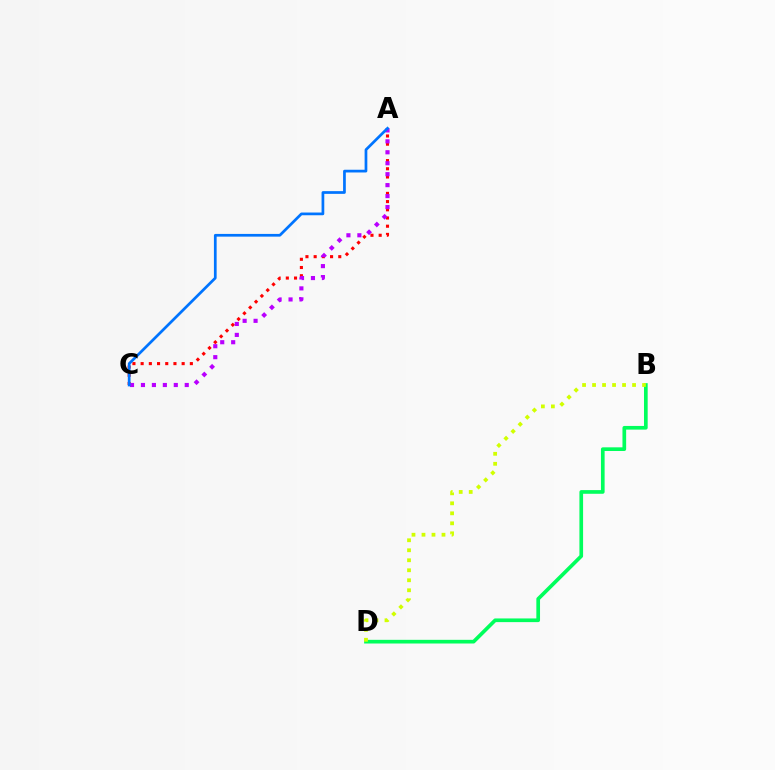{('B', 'D'): [{'color': '#00ff5c', 'line_style': 'solid', 'thickness': 2.65}, {'color': '#d1ff00', 'line_style': 'dotted', 'thickness': 2.72}], ('A', 'C'): [{'color': '#ff0000', 'line_style': 'dotted', 'thickness': 2.23}, {'color': '#b900ff', 'line_style': 'dotted', 'thickness': 2.97}, {'color': '#0074ff', 'line_style': 'solid', 'thickness': 1.96}]}